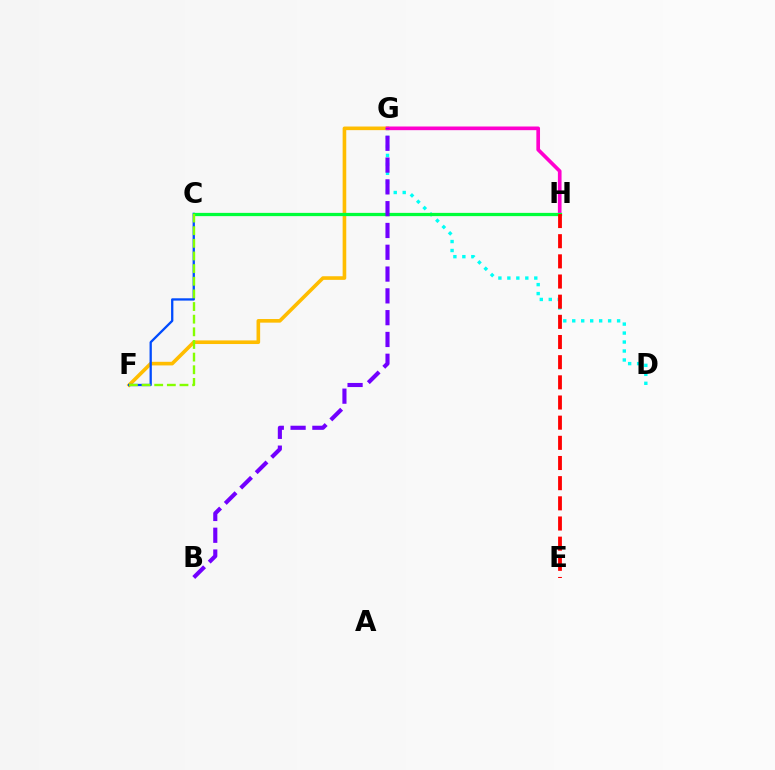{('F', 'G'): [{'color': '#ffbd00', 'line_style': 'solid', 'thickness': 2.61}], ('C', 'F'): [{'color': '#004bff', 'line_style': 'solid', 'thickness': 1.65}, {'color': '#84ff00', 'line_style': 'dashed', 'thickness': 1.72}], ('D', 'G'): [{'color': '#00fff6', 'line_style': 'dotted', 'thickness': 2.44}], ('G', 'H'): [{'color': '#ff00cf', 'line_style': 'solid', 'thickness': 2.64}], ('C', 'H'): [{'color': '#00ff39', 'line_style': 'solid', 'thickness': 2.33}], ('B', 'G'): [{'color': '#7200ff', 'line_style': 'dashed', 'thickness': 2.96}], ('E', 'H'): [{'color': '#ff0000', 'line_style': 'dashed', 'thickness': 2.74}]}